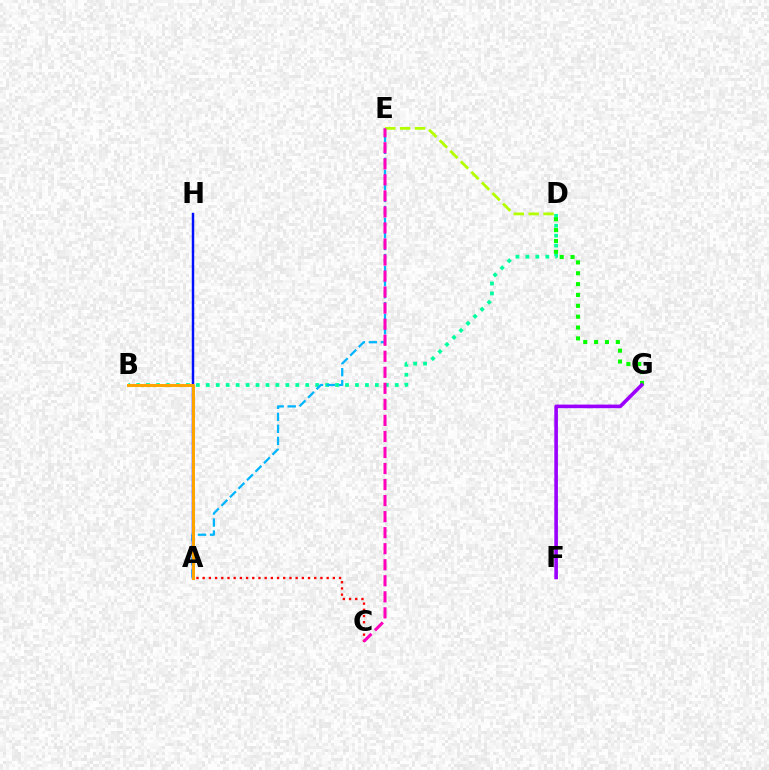{('B', 'D'): [{'color': '#00ff9d', 'line_style': 'dotted', 'thickness': 2.7}], ('A', 'C'): [{'color': '#ff0000', 'line_style': 'dotted', 'thickness': 1.68}], ('D', 'G'): [{'color': '#08ff00', 'line_style': 'dotted', 'thickness': 2.95}], ('A', 'E'): [{'color': '#00b5ff', 'line_style': 'dashed', 'thickness': 1.63}], ('F', 'G'): [{'color': '#9b00ff', 'line_style': 'solid', 'thickness': 2.6}], ('A', 'H'): [{'color': '#0010ff', 'line_style': 'solid', 'thickness': 1.76}], ('D', 'E'): [{'color': '#b3ff00', 'line_style': 'dashed', 'thickness': 2.03}], ('C', 'E'): [{'color': '#ff00bd', 'line_style': 'dashed', 'thickness': 2.18}], ('A', 'B'): [{'color': '#ffa500', 'line_style': 'solid', 'thickness': 2.15}]}